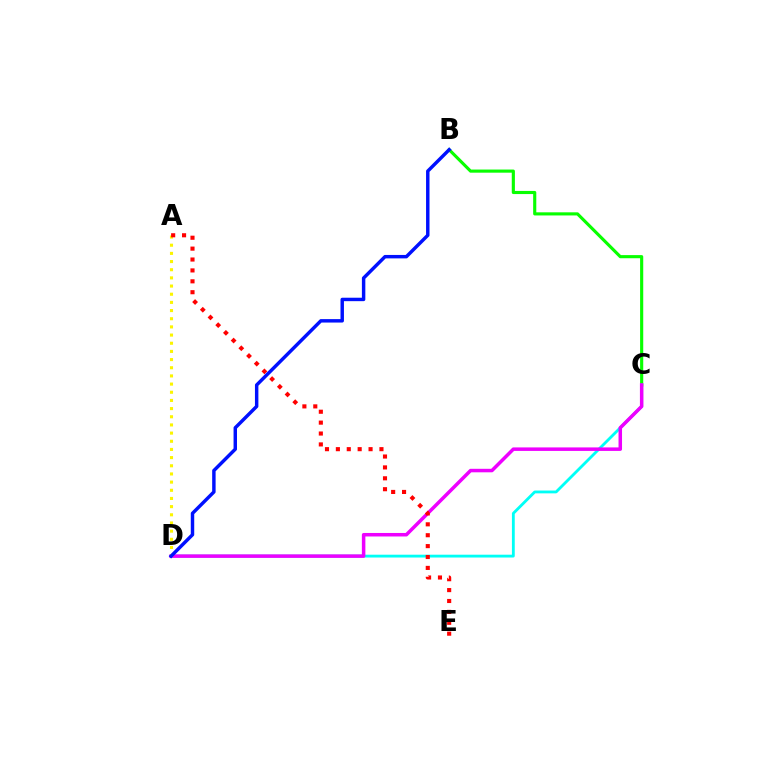{('B', 'C'): [{'color': '#08ff00', 'line_style': 'solid', 'thickness': 2.26}], ('C', 'D'): [{'color': '#00fff6', 'line_style': 'solid', 'thickness': 2.03}, {'color': '#ee00ff', 'line_style': 'solid', 'thickness': 2.52}], ('A', 'D'): [{'color': '#fcf500', 'line_style': 'dotted', 'thickness': 2.22}], ('A', 'E'): [{'color': '#ff0000', 'line_style': 'dotted', 'thickness': 2.96}], ('B', 'D'): [{'color': '#0010ff', 'line_style': 'solid', 'thickness': 2.48}]}